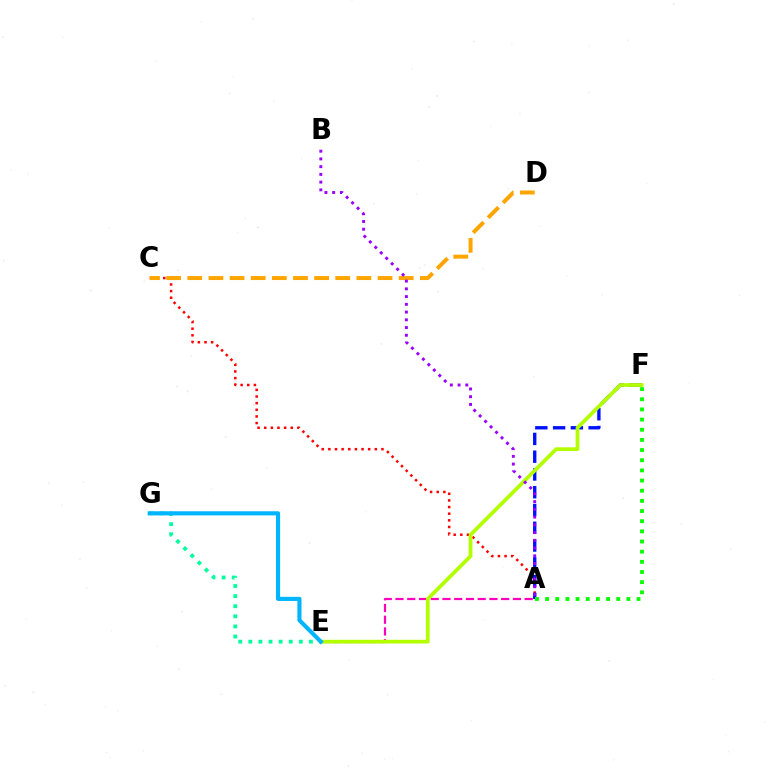{('A', 'C'): [{'color': '#ff0000', 'line_style': 'dotted', 'thickness': 1.8}], ('C', 'D'): [{'color': '#ffa500', 'line_style': 'dashed', 'thickness': 2.87}], ('E', 'G'): [{'color': '#00ff9d', 'line_style': 'dotted', 'thickness': 2.74}, {'color': '#00b5ff', 'line_style': 'solid', 'thickness': 2.97}], ('A', 'F'): [{'color': '#0010ff', 'line_style': 'dashed', 'thickness': 2.41}, {'color': '#08ff00', 'line_style': 'dotted', 'thickness': 2.76}], ('A', 'E'): [{'color': '#ff00bd', 'line_style': 'dashed', 'thickness': 1.59}], ('E', 'F'): [{'color': '#b3ff00', 'line_style': 'solid', 'thickness': 2.69}], ('A', 'B'): [{'color': '#9b00ff', 'line_style': 'dotted', 'thickness': 2.1}]}